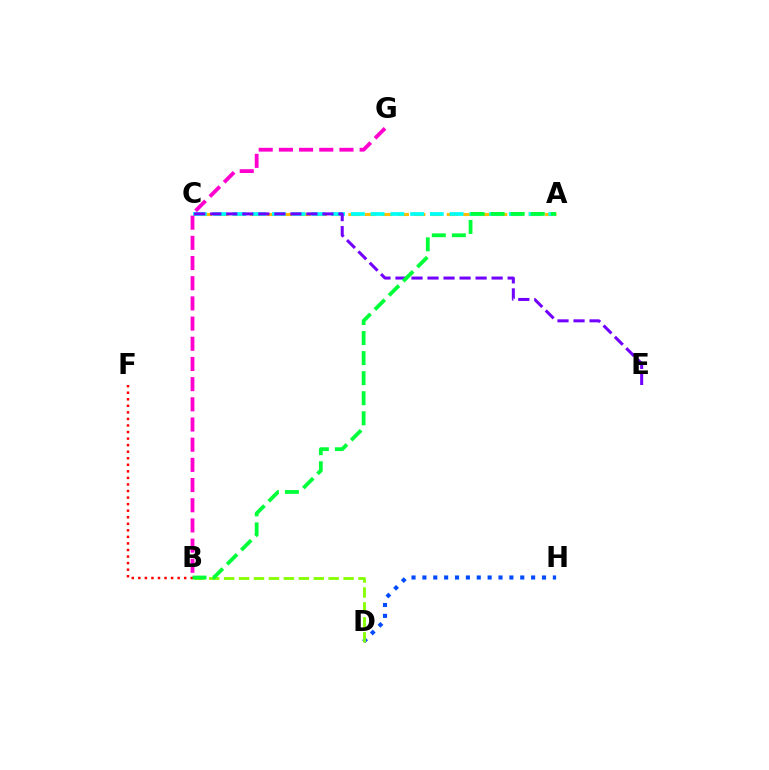{('D', 'H'): [{'color': '#004bff', 'line_style': 'dotted', 'thickness': 2.95}], ('B', 'D'): [{'color': '#84ff00', 'line_style': 'dashed', 'thickness': 2.03}], ('A', 'C'): [{'color': '#ffbd00', 'line_style': 'dashed', 'thickness': 2.23}, {'color': '#00fff6', 'line_style': 'dashed', 'thickness': 2.68}], ('B', 'G'): [{'color': '#ff00cf', 'line_style': 'dashed', 'thickness': 2.74}], ('B', 'F'): [{'color': '#ff0000', 'line_style': 'dotted', 'thickness': 1.78}], ('C', 'E'): [{'color': '#7200ff', 'line_style': 'dashed', 'thickness': 2.18}], ('A', 'B'): [{'color': '#00ff39', 'line_style': 'dashed', 'thickness': 2.72}]}